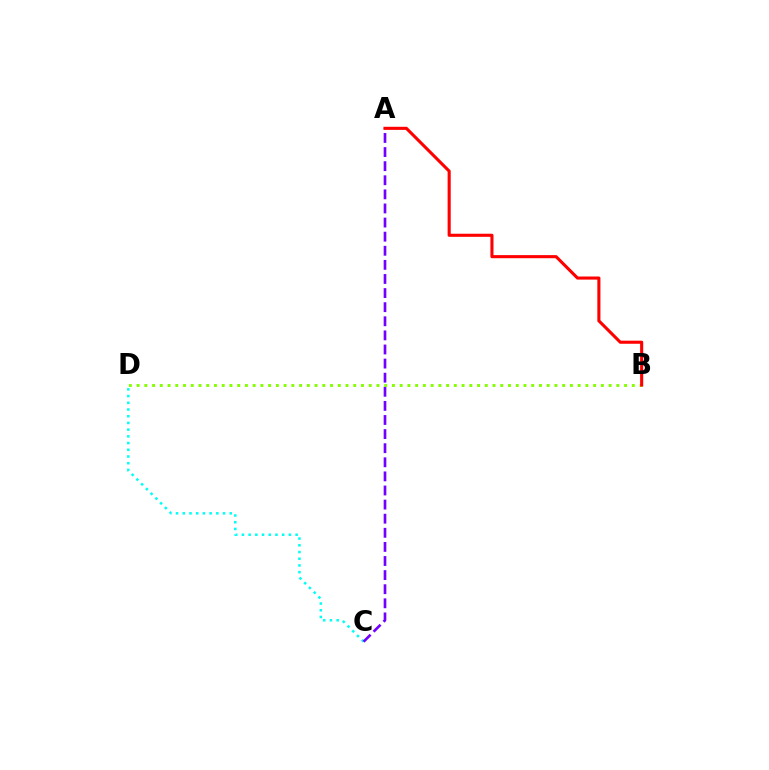{('C', 'D'): [{'color': '#00fff6', 'line_style': 'dotted', 'thickness': 1.82}], ('A', 'C'): [{'color': '#7200ff', 'line_style': 'dashed', 'thickness': 1.92}], ('B', 'D'): [{'color': '#84ff00', 'line_style': 'dotted', 'thickness': 2.1}], ('A', 'B'): [{'color': '#ff0000', 'line_style': 'solid', 'thickness': 2.22}]}